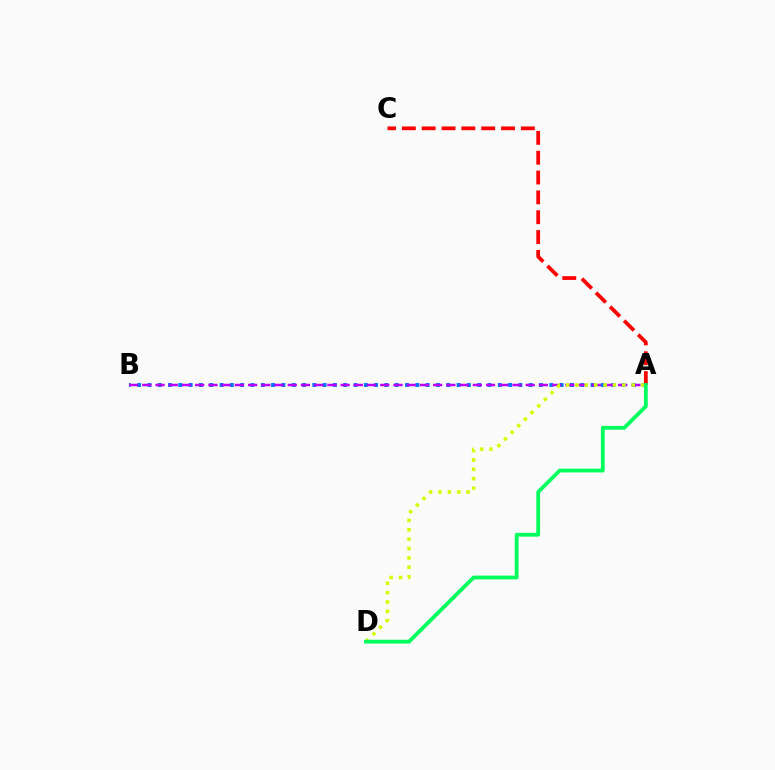{('A', 'B'): [{'color': '#0074ff', 'line_style': 'dotted', 'thickness': 2.8}, {'color': '#b900ff', 'line_style': 'dashed', 'thickness': 1.8}], ('A', 'D'): [{'color': '#d1ff00', 'line_style': 'dotted', 'thickness': 2.55}, {'color': '#00ff5c', 'line_style': 'solid', 'thickness': 2.73}], ('A', 'C'): [{'color': '#ff0000', 'line_style': 'dashed', 'thickness': 2.7}]}